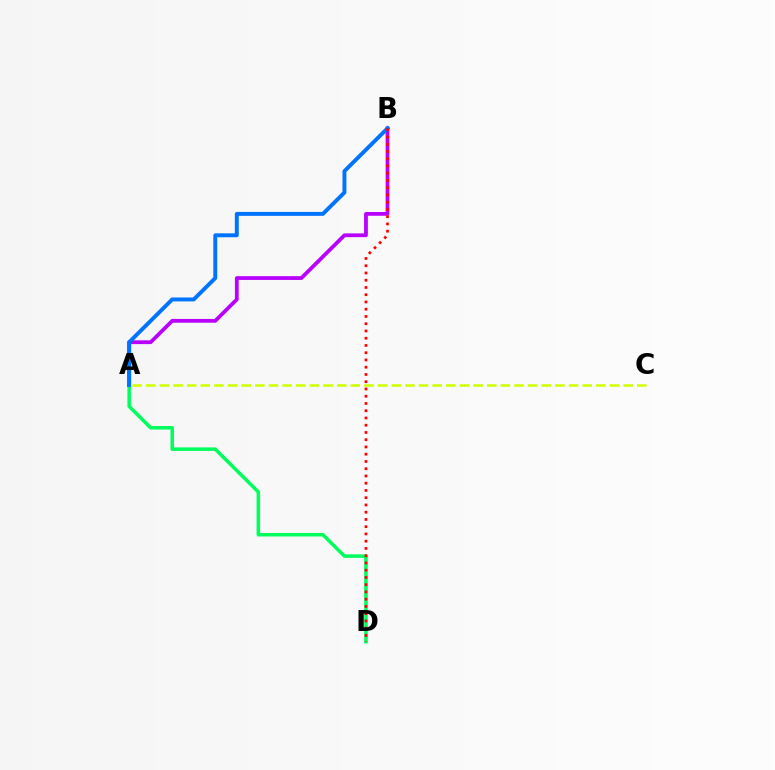{('A', 'D'): [{'color': '#00ff5c', 'line_style': 'solid', 'thickness': 2.54}], ('A', 'B'): [{'color': '#b900ff', 'line_style': 'solid', 'thickness': 2.72}, {'color': '#0074ff', 'line_style': 'solid', 'thickness': 2.83}], ('A', 'C'): [{'color': '#d1ff00', 'line_style': 'dashed', 'thickness': 1.85}], ('B', 'D'): [{'color': '#ff0000', 'line_style': 'dotted', 'thickness': 1.97}]}